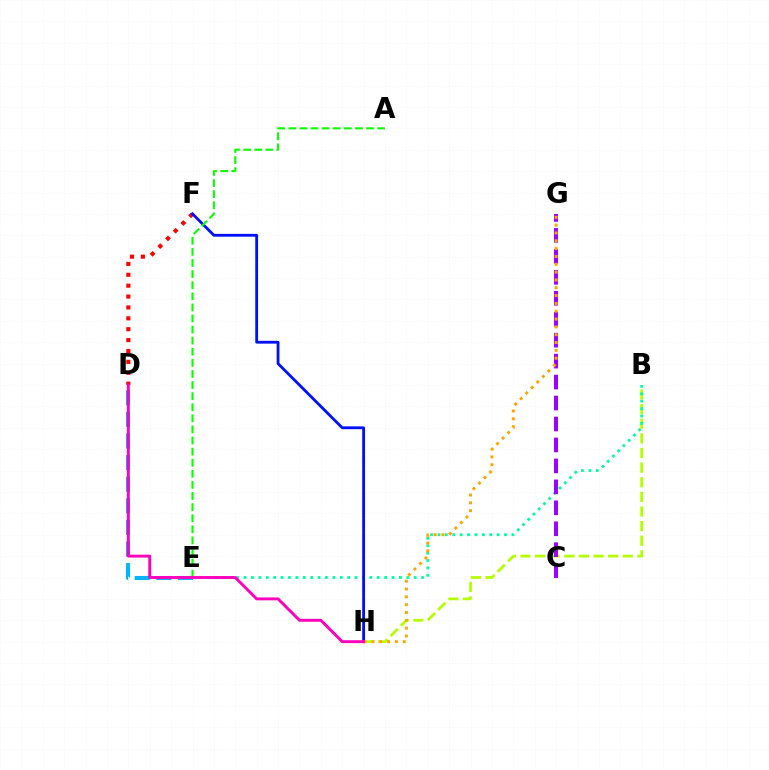{('B', 'H'): [{'color': '#b3ff00', 'line_style': 'dashed', 'thickness': 1.99}], ('D', 'E'): [{'color': '#00b5ff', 'line_style': 'dashed', 'thickness': 2.94}], ('B', 'E'): [{'color': '#00ff9d', 'line_style': 'dotted', 'thickness': 2.01}], ('D', 'F'): [{'color': '#ff0000', 'line_style': 'dotted', 'thickness': 2.96}], ('F', 'H'): [{'color': '#0010ff', 'line_style': 'solid', 'thickness': 2.03}], ('A', 'E'): [{'color': '#08ff00', 'line_style': 'dashed', 'thickness': 1.51}], ('C', 'G'): [{'color': '#9b00ff', 'line_style': 'dashed', 'thickness': 2.85}], ('G', 'H'): [{'color': '#ffa500', 'line_style': 'dotted', 'thickness': 2.13}], ('D', 'H'): [{'color': '#ff00bd', 'line_style': 'solid', 'thickness': 2.09}]}